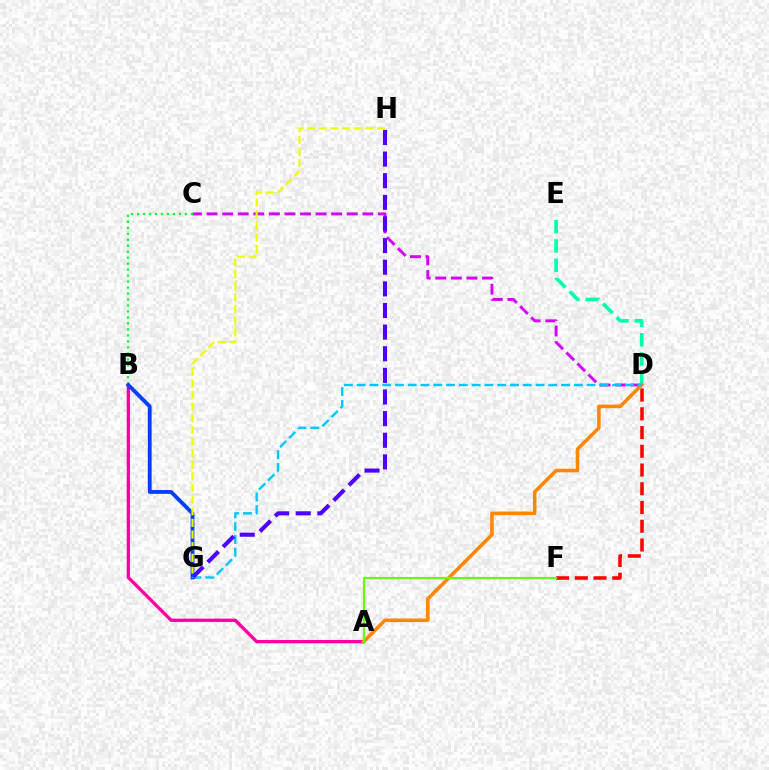{('A', 'B'): [{'color': '#ff00a0', 'line_style': 'solid', 'thickness': 2.38}], ('D', 'F'): [{'color': '#ff0000', 'line_style': 'dashed', 'thickness': 2.55}], ('C', 'D'): [{'color': '#d600ff', 'line_style': 'dashed', 'thickness': 2.12}], ('D', 'E'): [{'color': '#00ffaf', 'line_style': 'dashed', 'thickness': 2.62}], ('A', 'D'): [{'color': '#ff8800', 'line_style': 'solid', 'thickness': 2.58}], ('D', 'G'): [{'color': '#00c7ff', 'line_style': 'dashed', 'thickness': 1.74}], ('B', 'C'): [{'color': '#00ff27', 'line_style': 'dotted', 'thickness': 1.62}], ('G', 'H'): [{'color': '#4f00ff', 'line_style': 'dashed', 'thickness': 2.94}, {'color': '#eeff00', 'line_style': 'dashed', 'thickness': 1.58}], ('B', 'G'): [{'color': '#003fff', 'line_style': 'solid', 'thickness': 2.74}], ('A', 'F'): [{'color': '#66ff00', 'line_style': 'solid', 'thickness': 1.56}]}